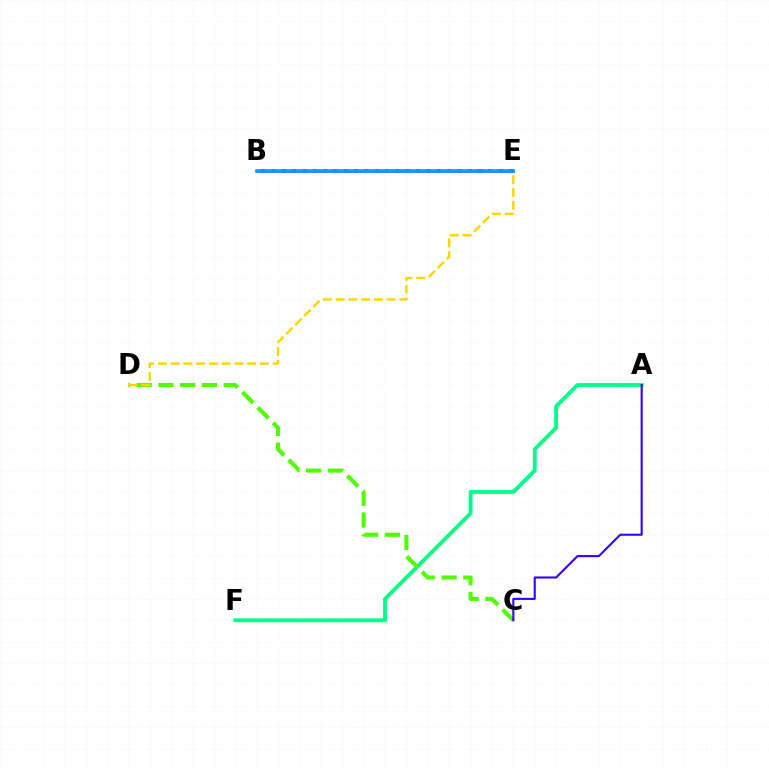{('A', 'F'): [{'color': '#00ff86', 'line_style': 'solid', 'thickness': 2.76}], ('C', 'D'): [{'color': '#4fff00', 'line_style': 'dashed', 'thickness': 2.95}], ('D', 'E'): [{'color': '#ffd500', 'line_style': 'dashed', 'thickness': 1.73}], ('A', 'C'): [{'color': '#3700ff', 'line_style': 'solid', 'thickness': 1.52}], ('B', 'E'): [{'color': '#ff0000', 'line_style': 'dotted', 'thickness': 2.81}, {'color': '#ff00ed', 'line_style': 'solid', 'thickness': 1.91}, {'color': '#009eff', 'line_style': 'solid', 'thickness': 2.59}]}